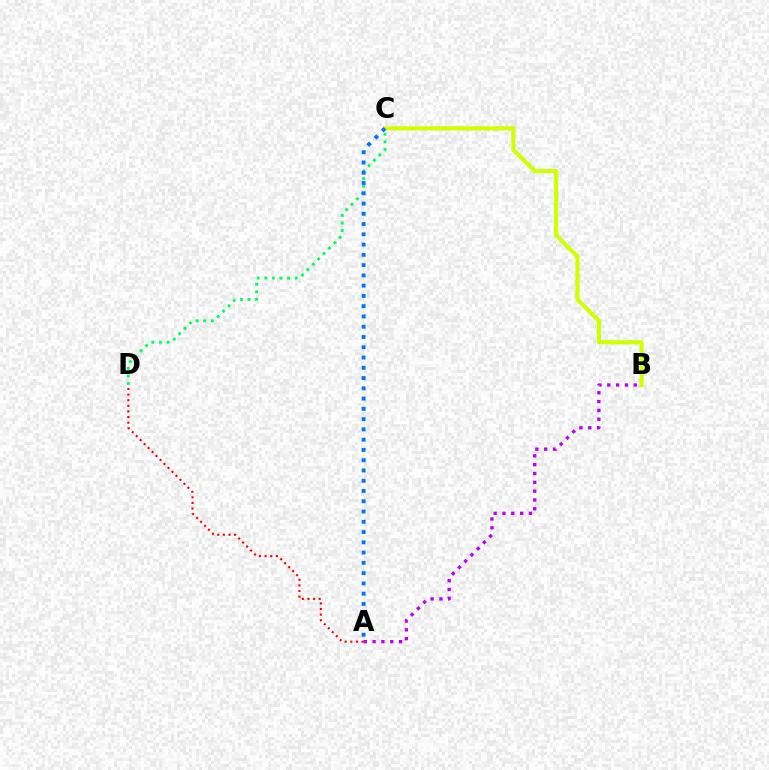{('C', 'D'): [{'color': '#00ff5c', 'line_style': 'dotted', 'thickness': 2.07}], ('A', 'D'): [{'color': '#ff0000', 'line_style': 'dotted', 'thickness': 1.53}], ('B', 'C'): [{'color': '#d1ff00', 'line_style': 'solid', 'thickness': 2.96}], ('A', 'C'): [{'color': '#0074ff', 'line_style': 'dotted', 'thickness': 2.79}], ('A', 'B'): [{'color': '#b900ff', 'line_style': 'dotted', 'thickness': 2.4}]}